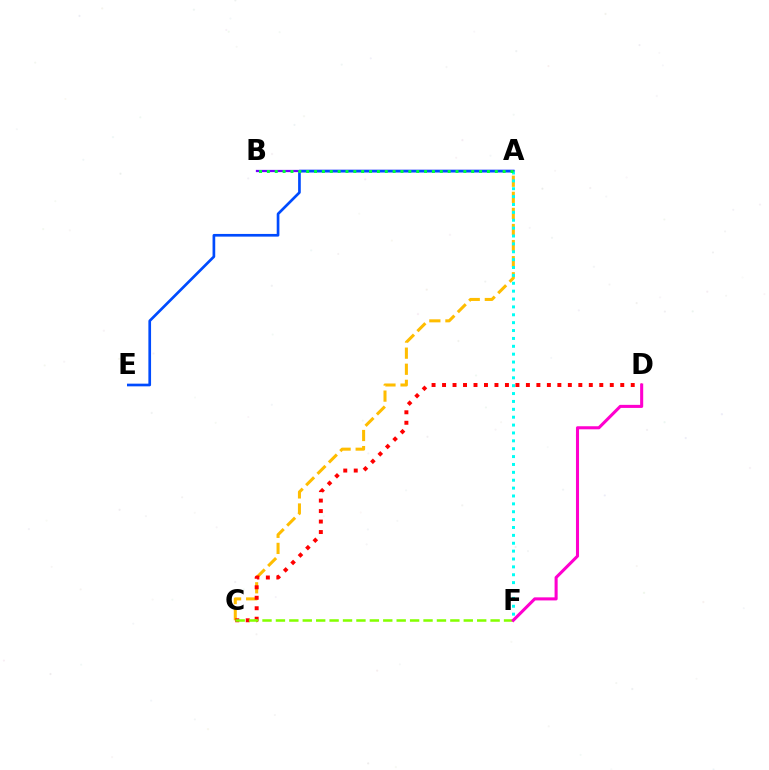{('A', 'C'): [{'color': '#ffbd00', 'line_style': 'dashed', 'thickness': 2.19}], ('A', 'B'): [{'color': '#7200ff', 'line_style': 'solid', 'thickness': 1.63}, {'color': '#00ff39', 'line_style': 'dotted', 'thickness': 2.14}], ('A', 'E'): [{'color': '#004bff', 'line_style': 'solid', 'thickness': 1.93}], ('A', 'F'): [{'color': '#00fff6', 'line_style': 'dotted', 'thickness': 2.14}], ('C', 'D'): [{'color': '#ff0000', 'line_style': 'dotted', 'thickness': 2.85}], ('C', 'F'): [{'color': '#84ff00', 'line_style': 'dashed', 'thickness': 1.82}], ('D', 'F'): [{'color': '#ff00cf', 'line_style': 'solid', 'thickness': 2.21}]}